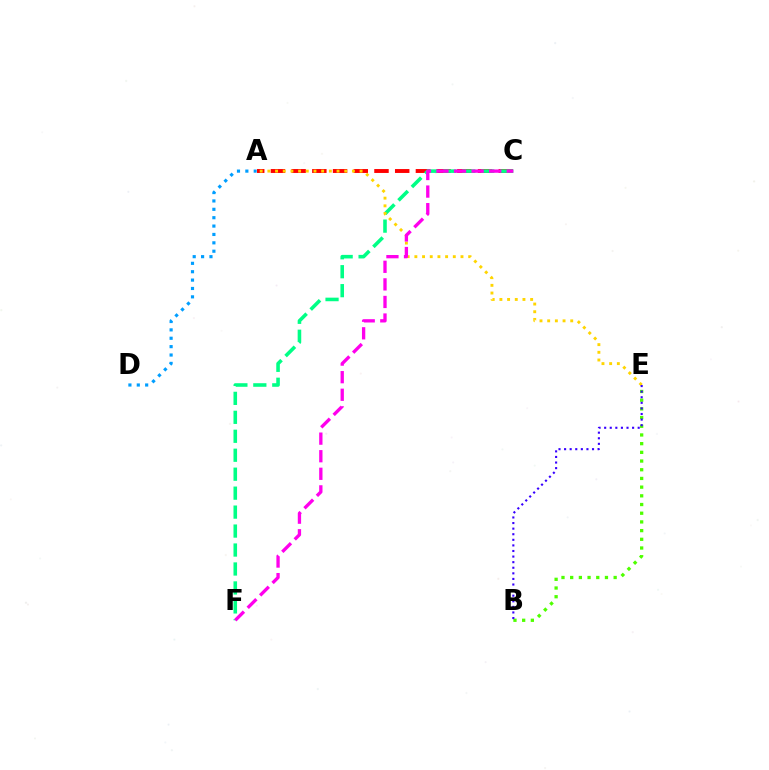{('B', 'E'): [{'color': '#4fff00', 'line_style': 'dotted', 'thickness': 2.36}, {'color': '#3700ff', 'line_style': 'dotted', 'thickness': 1.52}], ('A', 'C'): [{'color': '#ff0000', 'line_style': 'dashed', 'thickness': 2.81}], ('C', 'F'): [{'color': '#00ff86', 'line_style': 'dashed', 'thickness': 2.58}, {'color': '#ff00ed', 'line_style': 'dashed', 'thickness': 2.39}], ('A', 'E'): [{'color': '#ffd500', 'line_style': 'dotted', 'thickness': 2.09}], ('A', 'D'): [{'color': '#009eff', 'line_style': 'dotted', 'thickness': 2.28}]}